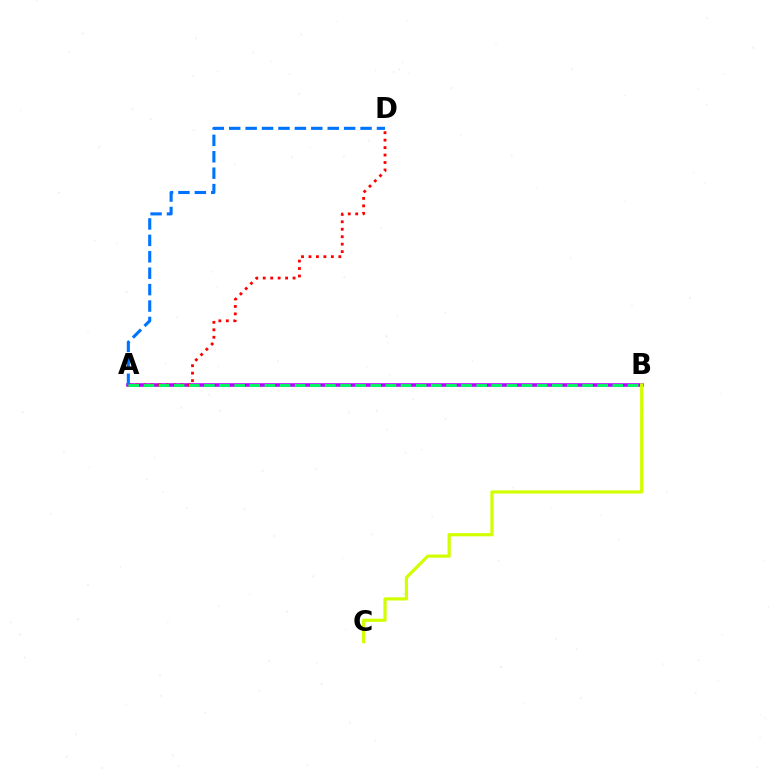{('A', 'B'): [{'color': '#b900ff', 'line_style': 'solid', 'thickness': 2.57}, {'color': '#00ff5c', 'line_style': 'dashed', 'thickness': 2.05}], ('A', 'D'): [{'color': '#ff0000', 'line_style': 'dotted', 'thickness': 2.03}, {'color': '#0074ff', 'line_style': 'dashed', 'thickness': 2.23}], ('B', 'C'): [{'color': '#d1ff00', 'line_style': 'solid', 'thickness': 2.3}]}